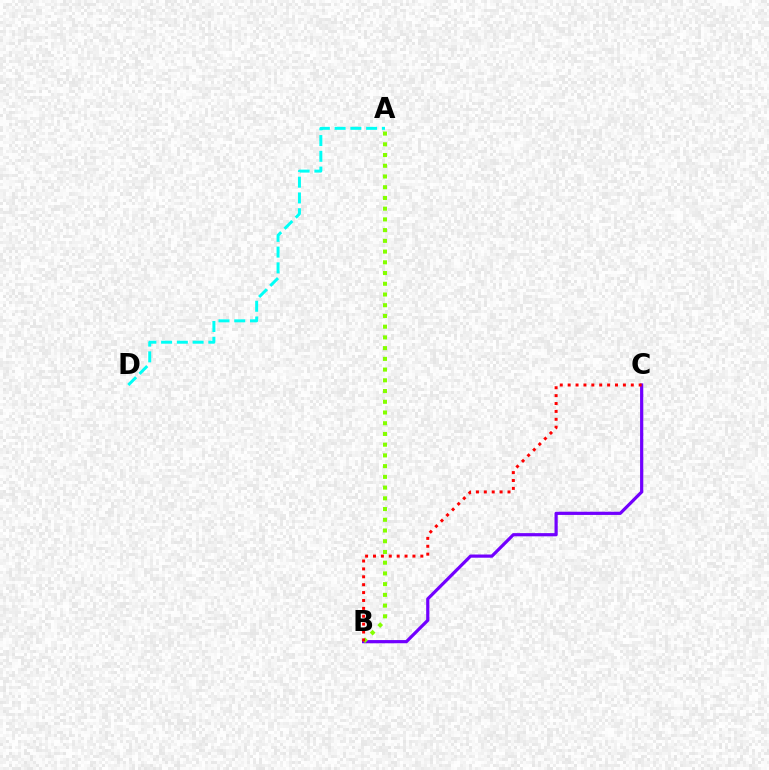{('B', 'C'): [{'color': '#7200ff', 'line_style': 'solid', 'thickness': 2.3}, {'color': '#ff0000', 'line_style': 'dotted', 'thickness': 2.14}], ('A', 'B'): [{'color': '#84ff00', 'line_style': 'dotted', 'thickness': 2.91}], ('A', 'D'): [{'color': '#00fff6', 'line_style': 'dashed', 'thickness': 2.14}]}